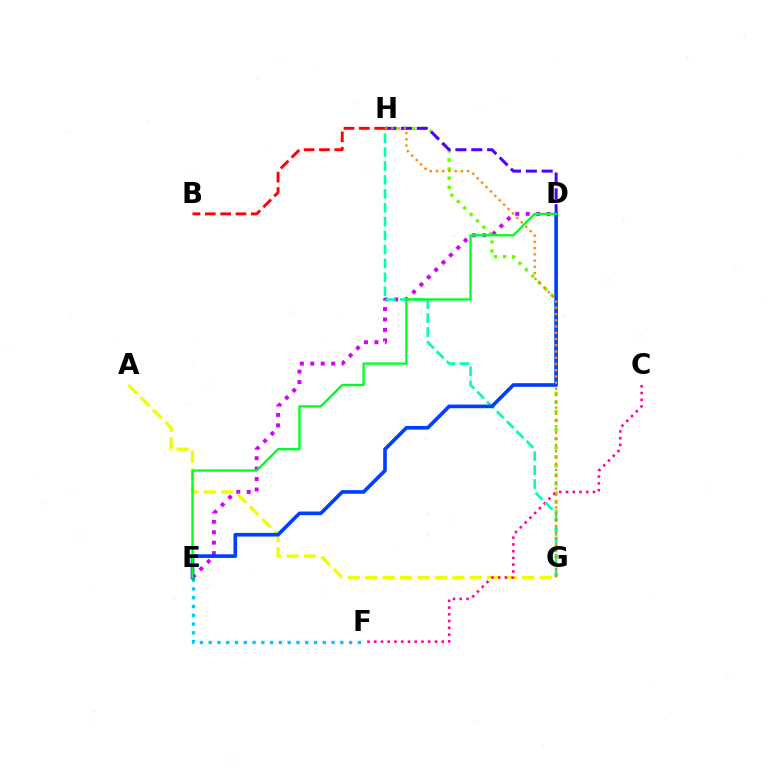{('D', 'E'): [{'color': '#d600ff', 'line_style': 'dotted', 'thickness': 2.83}, {'color': '#003fff', 'line_style': 'solid', 'thickness': 2.63}, {'color': '#00ff27', 'line_style': 'solid', 'thickness': 1.69}], ('G', 'H'): [{'color': '#66ff00', 'line_style': 'dotted', 'thickness': 2.46}, {'color': '#00ffaf', 'line_style': 'dashed', 'thickness': 1.89}, {'color': '#ff8800', 'line_style': 'dotted', 'thickness': 1.69}], ('E', 'F'): [{'color': '#00c7ff', 'line_style': 'dotted', 'thickness': 2.39}], ('A', 'G'): [{'color': '#eeff00', 'line_style': 'dashed', 'thickness': 2.37}], ('C', 'F'): [{'color': '#ff00a0', 'line_style': 'dotted', 'thickness': 1.83}], ('B', 'H'): [{'color': '#ff0000', 'line_style': 'dashed', 'thickness': 2.08}], ('D', 'H'): [{'color': '#4f00ff', 'line_style': 'dashed', 'thickness': 2.15}]}